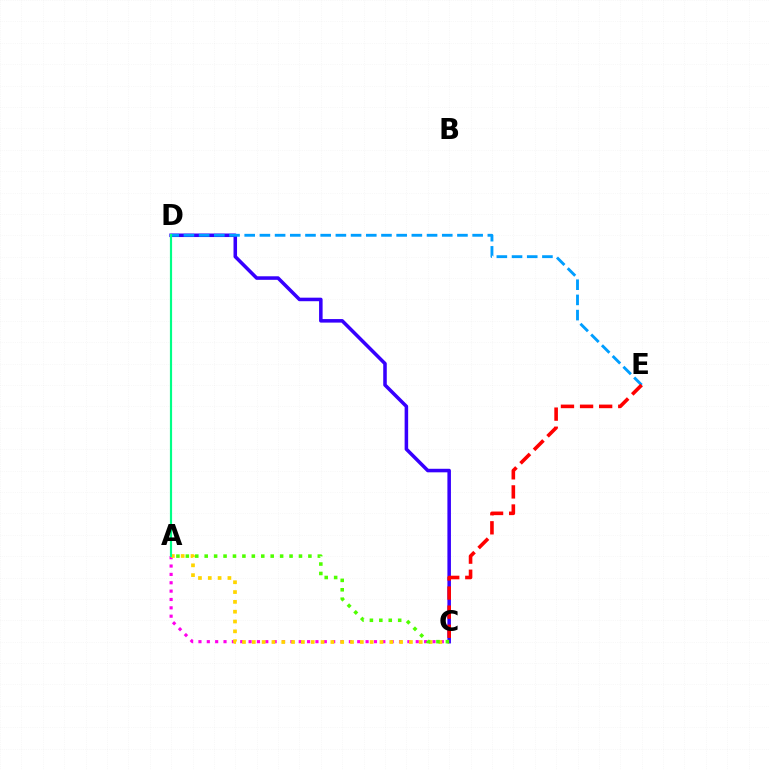{('C', 'D'): [{'color': '#3700ff', 'line_style': 'solid', 'thickness': 2.55}], ('D', 'E'): [{'color': '#009eff', 'line_style': 'dashed', 'thickness': 2.06}], ('A', 'C'): [{'color': '#ff00ed', 'line_style': 'dotted', 'thickness': 2.27}, {'color': '#ffd500', 'line_style': 'dotted', 'thickness': 2.67}, {'color': '#4fff00', 'line_style': 'dotted', 'thickness': 2.56}], ('C', 'E'): [{'color': '#ff0000', 'line_style': 'dashed', 'thickness': 2.59}], ('A', 'D'): [{'color': '#00ff86', 'line_style': 'solid', 'thickness': 1.57}]}